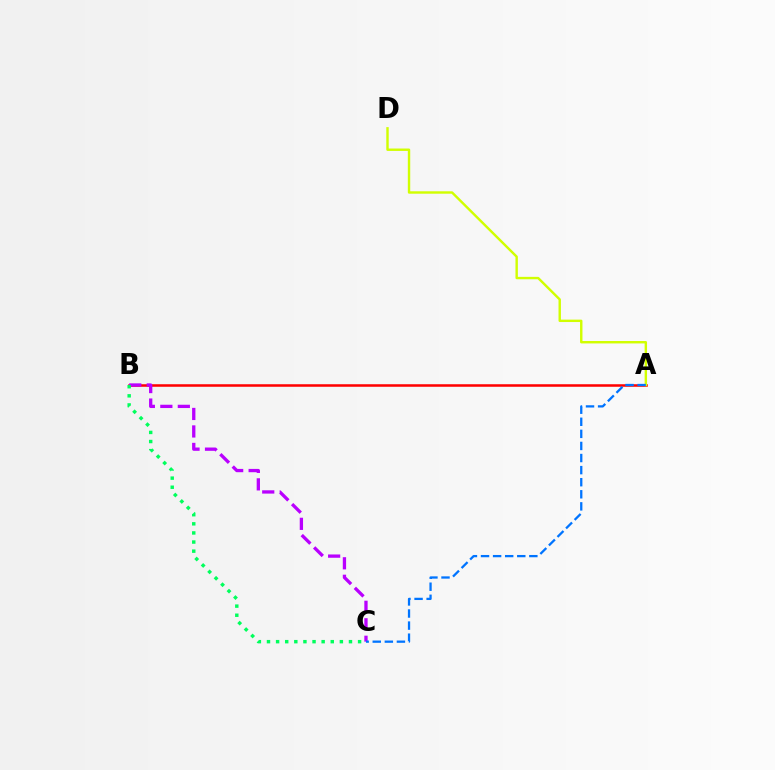{('A', 'B'): [{'color': '#ff0000', 'line_style': 'solid', 'thickness': 1.82}], ('B', 'C'): [{'color': '#b900ff', 'line_style': 'dashed', 'thickness': 2.38}, {'color': '#00ff5c', 'line_style': 'dotted', 'thickness': 2.48}], ('A', 'D'): [{'color': '#d1ff00', 'line_style': 'solid', 'thickness': 1.74}], ('A', 'C'): [{'color': '#0074ff', 'line_style': 'dashed', 'thickness': 1.64}]}